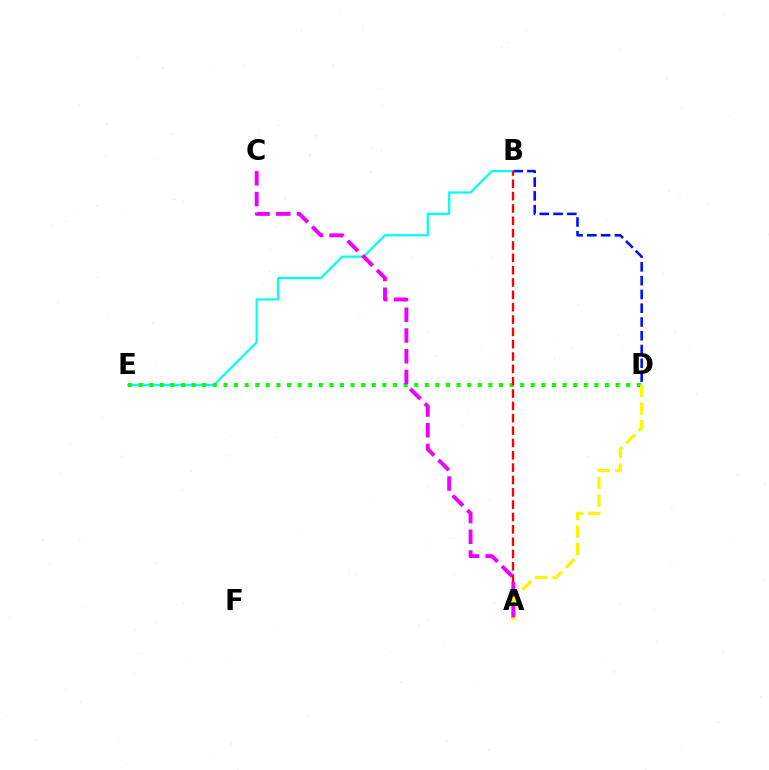{('B', 'E'): [{'color': '#00fff6', 'line_style': 'solid', 'thickness': 1.61}], ('B', 'D'): [{'color': '#0010ff', 'line_style': 'dashed', 'thickness': 1.87}], ('D', 'E'): [{'color': '#08ff00', 'line_style': 'dotted', 'thickness': 2.88}], ('A', 'B'): [{'color': '#ff0000', 'line_style': 'dashed', 'thickness': 1.68}], ('A', 'D'): [{'color': '#fcf500', 'line_style': 'dashed', 'thickness': 2.37}], ('A', 'C'): [{'color': '#ee00ff', 'line_style': 'dashed', 'thickness': 2.81}]}